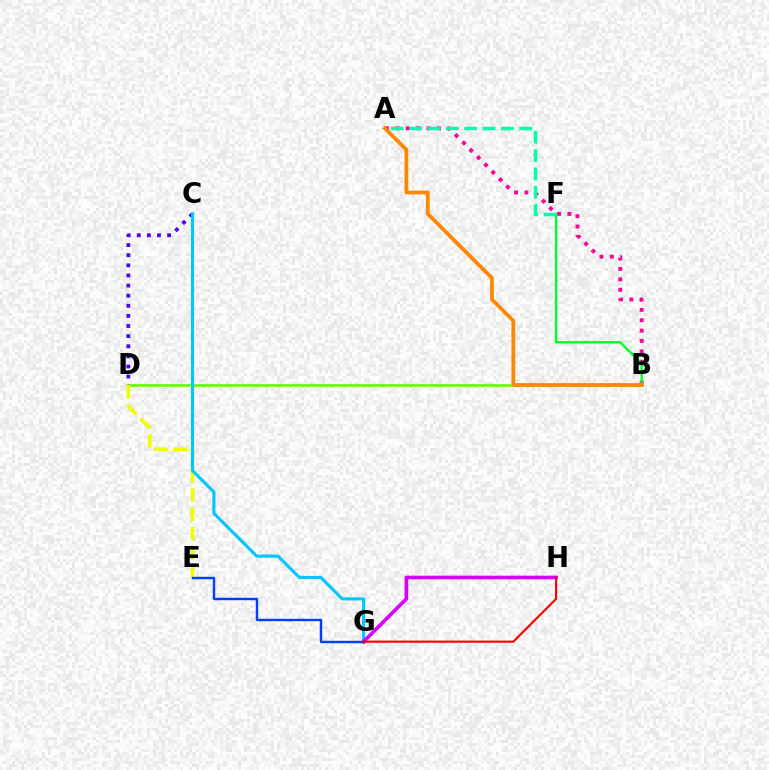{('A', 'B'): [{'color': '#ff00a0', 'line_style': 'dotted', 'thickness': 2.82}, {'color': '#ff8800', 'line_style': 'solid', 'thickness': 2.73}], ('B', 'D'): [{'color': '#66ff00', 'line_style': 'solid', 'thickness': 1.92}], ('C', 'D'): [{'color': '#4f00ff', 'line_style': 'dotted', 'thickness': 2.75}], ('B', 'F'): [{'color': '#00ff27', 'line_style': 'solid', 'thickness': 1.7}], ('D', 'E'): [{'color': '#eeff00', 'line_style': 'dashed', 'thickness': 2.63}], ('C', 'G'): [{'color': '#00c7ff', 'line_style': 'solid', 'thickness': 2.24}], ('G', 'H'): [{'color': '#d600ff', 'line_style': 'solid', 'thickness': 2.63}, {'color': '#ff0000', 'line_style': 'solid', 'thickness': 1.56}], ('A', 'F'): [{'color': '#00ffaf', 'line_style': 'dashed', 'thickness': 2.5}], ('E', 'G'): [{'color': '#003fff', 'line_style': 'solid', 'thickness': 1.74}]}